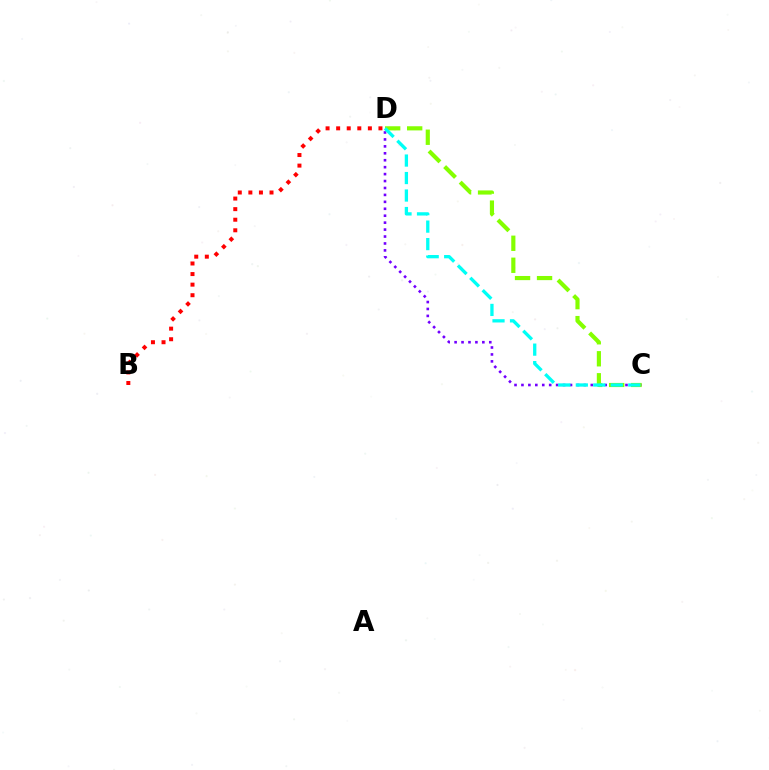{('B', 'D'): [{'color': '#ff0000', 'line_style': 'dotted', 'thickness': 2.87}], ('C', 'D'): [{'color': '#7200ff', 'line_style': 'dotted', 'thickness': 1.88}, {'color': '#84ff00', 'line_style': 'dashed', 'thickness': 2.99}, {'color': '#00fff6', 'line_style': 'dashed', 'thickness': 2.38}]}